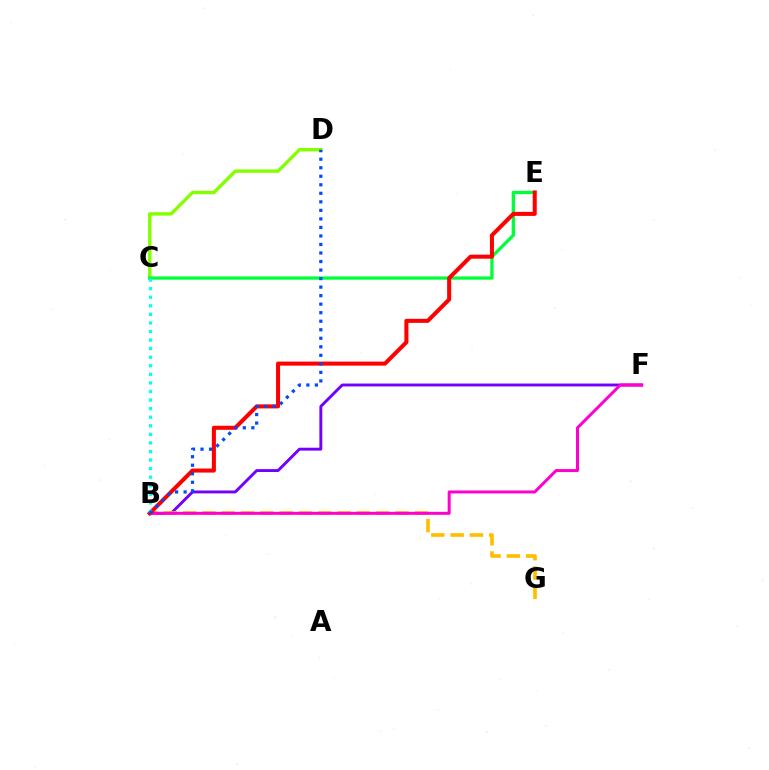{('C', 'D'): [{'color': '#84ff00', 'line_style': 'solid', 'thickness': 2.43}], ('B', 'F'): [{'color': '#7200ff', 'line_style': 'solid', 'thickness': 2.08}, {'color': '#ff00cf', 'line_style': 'solid', 'thickness': 2.15}], ('C', 'E'): [{'color': '#00ff39', 'line_style': 'solid', 'thickness': 2.36}], ('B', 'G'): [{'color': '#ffbd00', 'line_style': 'dashed', 'thickness': 2.62}], ('B', 'E'): [{'color': '#ff0000', 'line_style': 'solid', 'thickness': 2.91}], ('B', 'C'): [{'color': '#00fff6', 'line_style': 'dotted', 'thickness': 2.33}], ('B', 'D'): [{'color': '#004bff', 'line_style': 'dotted', 'thickness': 2.32}]}